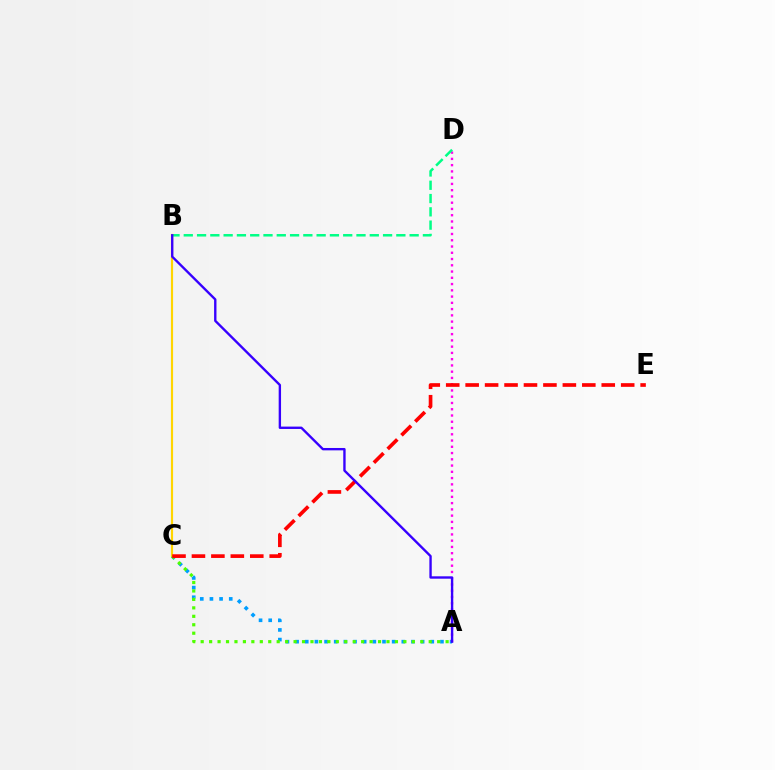{('A', 'C'): [{'color': '#009eff', 'line_style': 'dotted', 'thickness': 2.62}, {'color': '#4fff00', 'line_style': 'dotted', 'thickness': 2.29}], ('A', 'D'): [{'color': '#ff00ed', 'line_style': 'dotted', 'thickness': 1.7}], ('B', 'D'): [{'color': '#00ff86', 'line_style': 'dashed', 'thickness': 1.8}], ('B', 'C'): [{'color': '#ffd500', 'line_style': 'solid', 'thickness': 1.56}], ('C', 'E'): [{'color': '#ff0000', 'line_style': 'dashed', 'thickness': 2.64}], ('A', 'B'): [{'color': '#3700ff', 'line_style': 'solid', 'thickness': 1.71}]}